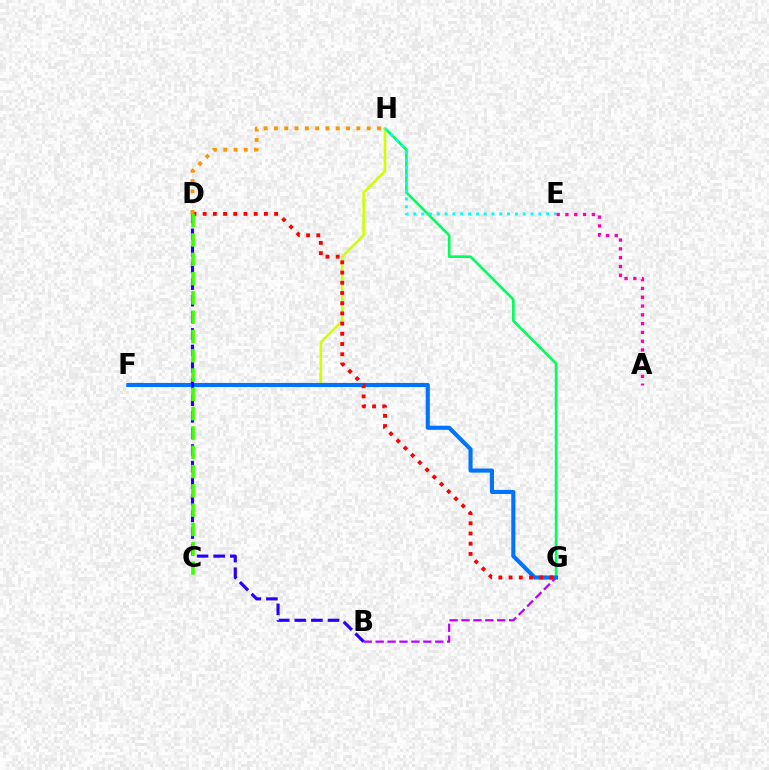{('G', 'H'): [{'color': '#00ff5c', 'line_style': 'solid', 'thickness': 1.91}], ('F', 'H'): [{'color': '#d1ff00', 'line_style': 'solid', 'thickness': 1.85}], ('B', 'G'): [{'color': '#b900ff', 'line_style': 'dashed', 'thickness': 1.62}], ('F', 'G'): [{'color': '#0074ff', 'line_style': 'solid', 'thickness': 2.95}], ('D', 'G'): [{'color': '#ff0000', 'line_style': 'dotted', 'thickness': 2.77}], ('B', 'D'): [{'color': '#2500ff', 'line_style': 'dashed', 'thickness': 2.25}], ('D', 'H'): [{'color': '#ff9400', 'line_style': 'dotted', 'thickness': 2.8}], ('E', 'H'): [{'color': '#00fff6', 'line_style': 'dotted', 'thickness': 2.12}], ('A', 'E'): [{'color': '#ff00ac', 'line_style': 'dotted', 'thickness': 2.39}], ('C', 'D'): [{'color': '#3dff00', 'line_style': 'dashed', 'thickness': 2.62}]}